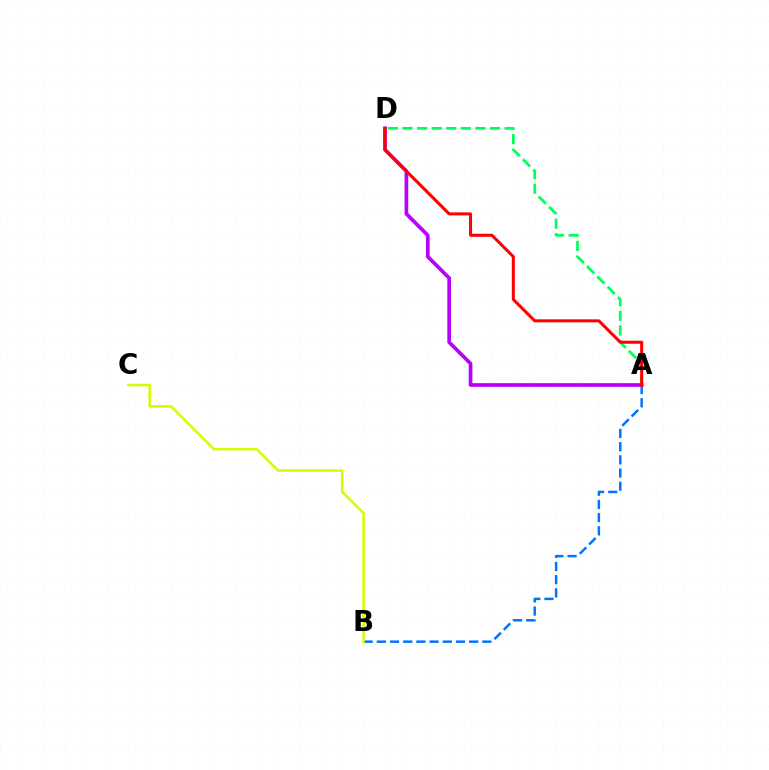{('A', 'B'): [{'color': '#0074ff', 'line_style': 'dashed', 'thickness': 1.79}], ('A', 'D'): [{'color': '#00ff5c', 'line_style': 'dashed', 'thickness': 1.98}, {'color': '#b900ff', 'line_style': 'solid', 'thickness': 2.66}, {'color': '#ff0000', 'line_style': 'solid', 'thickness': 2.17}], ('B', 'C'): [{'color': '#d1ff00', 'line_style': 'solid', 'thickness': 1.83}]}